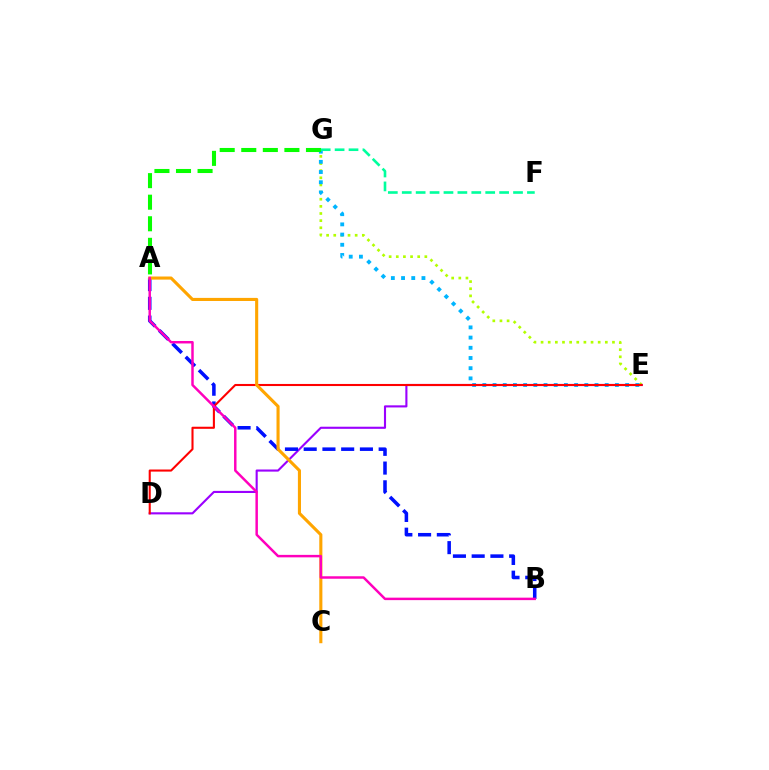{('E', 'G'): [{'color': '#b3ff00', 'line_style': 'dotted', 'thickness': 1.94}, {'color': '#00b5ff', 'line_style': 'dotted', 'thickness': 2.77}], ('D', 'E'): [{'color': '#9b00ff', 'line_style': 'solid', 'thickness': 1.52}, {'color': '#ff0000', 'line_style': 'solid', 'thickness': 1.5}], ('A', 'B'): [{'color': '#0010ff', 'line_style': 'dashed', 'thickness': 2.55}, {'color': '#ff00bd', 'line_style': 'solid', 'thickness': 1.78}], ('A', 'G'): [{'color': '#08ff00', 'line_style': 'dashed', 'thickness': 2.93}], ('F', 'G'): [{'color': '#00ff9d', 'line_style': 'dashed', 'thickness': 1.89}], ('A', 'C'): [{'color': '#ffa500', 'line_style': 'solid', 'thickness': 2.23}]}